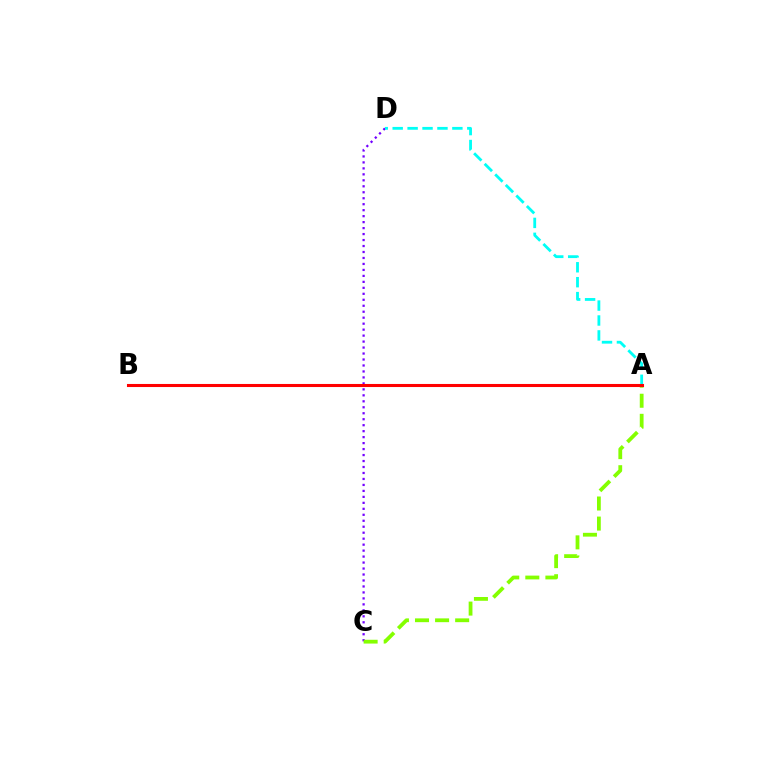{('C', 'D'): [{'color': '#7200ff', 'line_style': 'dotted', 'thickness': 1.62}], ('A', 'D'): [{'color': '#00fff6', 'line_style': 'dashed', 'thickness': 2.03}], ('A', 'C'): [{'color': '#84ff00', 'line_style': 'dashed', 'thickness': 2.73}], ('A', 'B'): [{'color': '#ff0000', 'line_style': 'solid', 'thickness': 2.21}]}